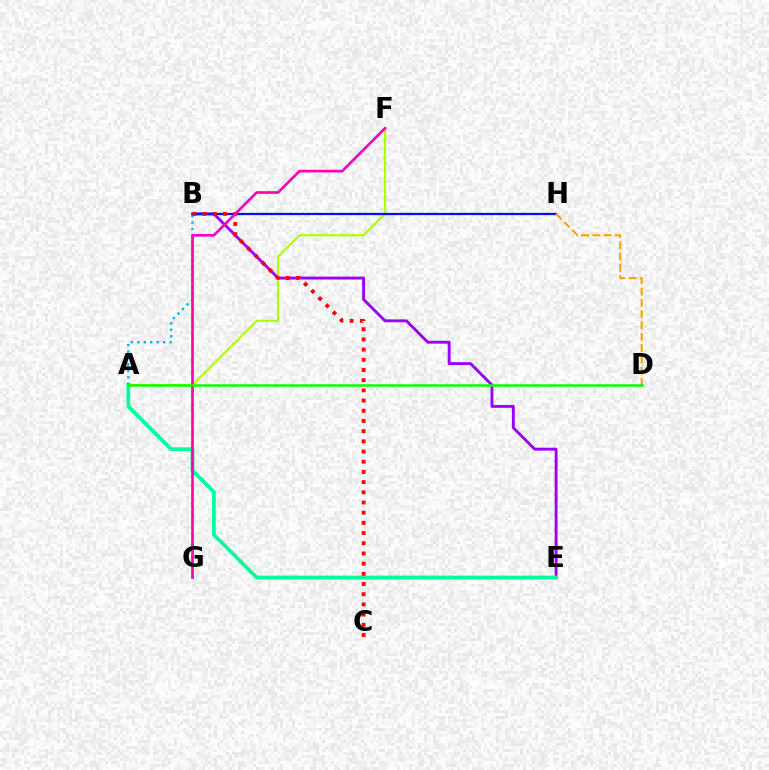{('B', 'E'): [{'color': '#9b00ff', 'line_style': 'solid', 'thickness': 2.09}], ('A', 'F'): [{'color': '#b3ff00', 'line_style': 'solid', 'thickness': 1.6}], ('B', 'H'): [{'color': '#0010ff', 'line_style': 'solid', 'thickness': 1.62}], ('A', 'E'): [{'color': '#00ff9d', 'line_style': 'solid', 'thickness': 2.7}], ('A', 'B'): [{'color': '#00b5ff', 'line_style': 'dotted', 'thickness': 1.75}], ('B', 'C'): [{'color': '#ff0000', 'line_style': 'dotted', 'thickness': 2.77}], ('F', 'G'): [{'color': '#ff00bd', 'line_style': 'solid', 'thickness': 1.94}], ('D', 'H'): [{'color': '#ffa500', 'line_style': 'dashed', 'thickness': 1.53}], ('A', 'D'): [{'color': '#08ff00', 'line_style': 'solid', 'thickness': 1.8}]}